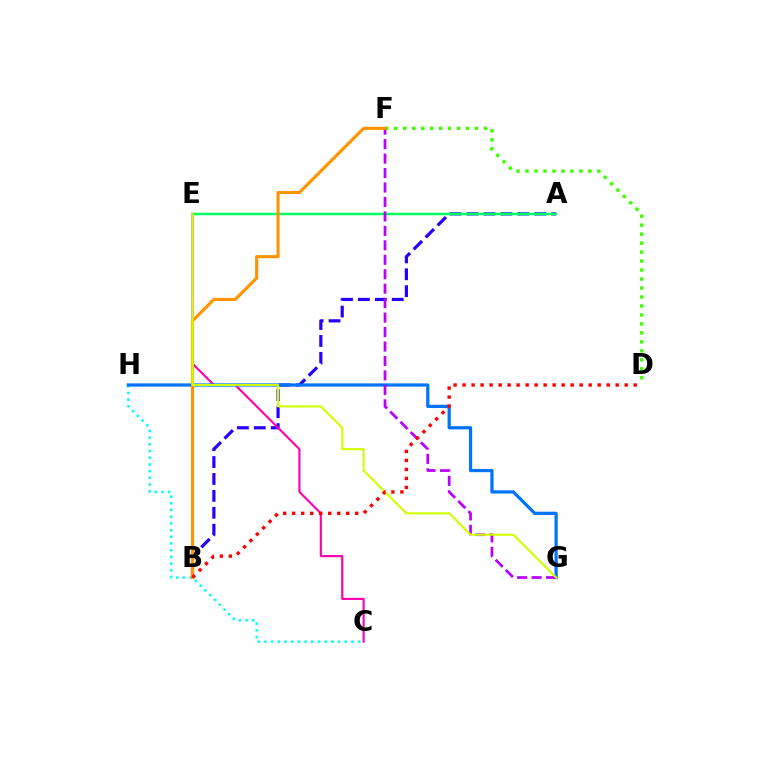{('D', 'F'): [{'color': '#3dff00', 'line_style': 'dotted', 'thickness': 2.44}], ('C', 'H'): [{'color': '#00fff6', 'line_style': 'dotted', 'thickness': 1.82}], ('A', 'B'): [{'color': '#2500ff', 'line_style': 'dashed', 'thickness': 2.3}], ('C', 'E'): [{'color': '#ff00ac', 'line_style': 'solid', 'thickness': 1.53}], ('A', 'E'): [{'color': '#00ff5c', 'line_style': 'solid', 'thickness': 1.78}], ('G', 'H'): [{'color': '#0074ff', 'line_style': 'solid', 'thickness': 2.33}], ('F', 'G'): [{'color': '#b900ff', 'line_style': 'dashed', 'thickness': 1.96}], ('B', 'F'): [{'color': '#ff9400', 'line_style': 'solid', 'thickness': 2.25}], ('E', 'G'): [{'color': '#d1ff00', 'line_style': 'solid', 'thickness': 1.52}], ('B', 'D'): [{'color': '#ff0000', 'line_style': 'dotted', 'thickness': 2.45}]}